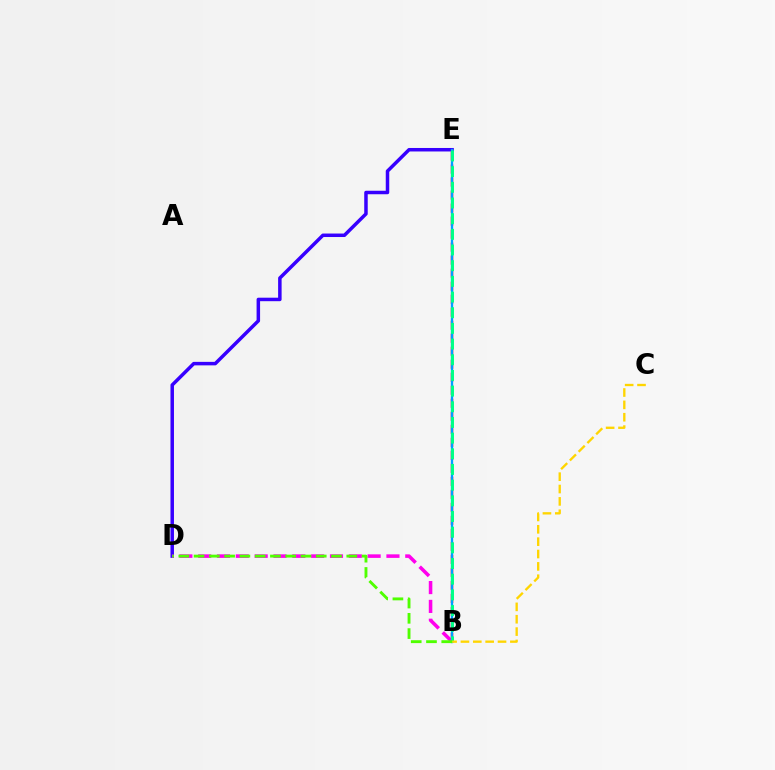{('D', 'E'): [{'color': '#3700ff', 'line_style': 'solid', 'thickness': 2.51}], ('B', 'E'): [{'color': '#ff0000', 'line_style': 'dashed', 'thickness': 1.77}, {'color': '#009eff', 'line_style': 'solid', 'thickness': 1.67}, {'color': '#00ff86', 'line_style': 'dashed', 'thickness': 2.13}], ('B', 'D'): [{'color': '#ff00ed', 'line_style': 'dashed', 'thickness': 2.56}, {'color': '#4fff00', 'line_style': 'dashed', 'thickness': 2.07}], ('B', 'C'): [{'color': '#ffd500', 'line_style': 'dashed', 'thickness': 1.68}]}